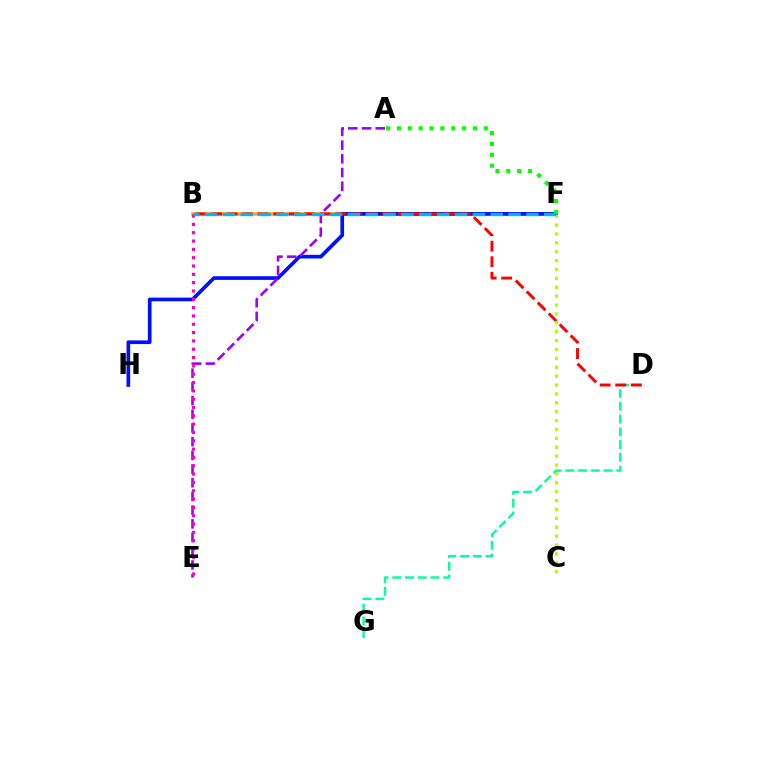{('B', 'F'): [{'color': '#ffa500', 'line_style': 'solid', 'thickness': 2.53}, {'color': '#00b5ff', 'line_style': 'dashed', 'thickness': 2.43}], ('F', 'H'): [{'color': '#0010ff', 'line_style': 'solid', 'thickness': 2.64}], ('A', 'E'): [{'color': '#9b00ff', 'line_style': 'dashed', 'thickness': 1.86}], ('D', 'G'): [{'color': '#00ff9d', 'line_style': 'dashed', 'thickness': 1.73}], ('B', 'E'): [{'color': '#ff00bd', 'line_style': 'dotted', 'thickness': 2.26}], ('A', 'F'): [{'color': '#08ff00', 'line_style': 'dotted', 'thickness': 2.95}], ('B', 'D'): [{'color': '#ff0000', 'line_style': 'dashed', 'thickness': 2.11}], ('C', 'F'): [{'color': '#b3ff00', 'line_style': 'dotted', 'thickness': 2.41}]}